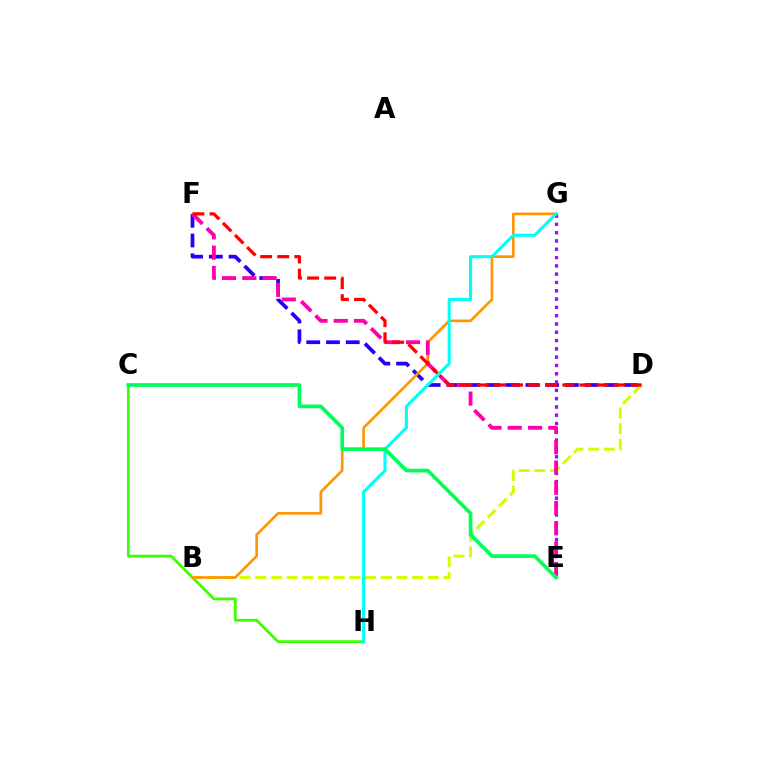{('D', 'F'): [{'color': '#2500ff', 'line_style': 'dashed', 'thickness': 2.68}, {'color': '#ff0000', 'line_style': 'dashed', 'thickness': 2.32}], ('E', 'G'): [{'color': '#0074ff', 'line_style': 'dotted', 'thickness': 2.26}, {'color': '#b900ff', 'line_style': 'dotted', 'thickness': 2.25}], ('C', 'H'): [{'color': '#3dff00', 'line_style': 'solid', 'thickness': 2.0}], ('B', 'D'): [{'color': '#d1ff00', 'line_style': 'dashed', 'thickness': 2.13}], ('B', 'G'): [{'color': '#ff9400', 'line_style': 'solid', 'thickness': 1.89}], ('E', 'F'): [{'color': '#ff00ac', 'line_style': 'dashed', 'thickness': 2.75}], ('G', 'H'): [{'color': '#00fff6', 'line_style': 'solid', 'thickness': 2.21}], ('C', 'E'): [{'color': '#00ff5c', 'line_style': 'solid', 'thickness': 2.65}]}